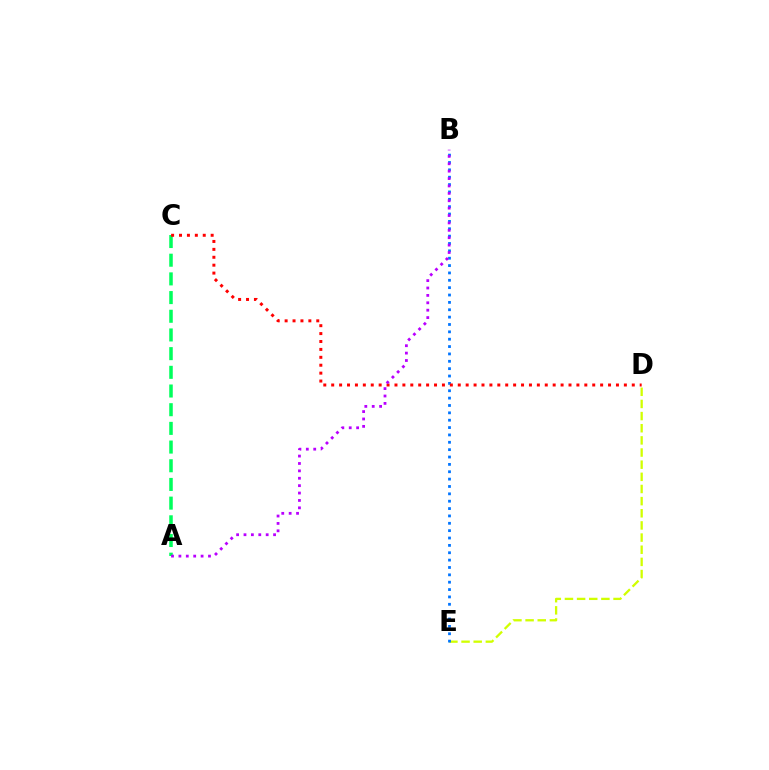{('D', 'E'): [{'color': '#d1ff00', 'line_style': 'dashed', 'thickness': 1.65}], ('B', 'E'): [{'color': '#0074ff', 'line_style': 'dotted', 'thickness': 2.0}], ('A', 'C'): [{'color': '#00ff5c', 'line_style': 'dashed', 'thickness': 2.54}], ('C', 'D'): [{'color': '#ff0000', 'line_style': 'dotted', 'thickness': 2.15}], ('A', 'B'): [{'color': '#b900ff', 'line_style': 'dotted', 'thickness': 2.01}]}